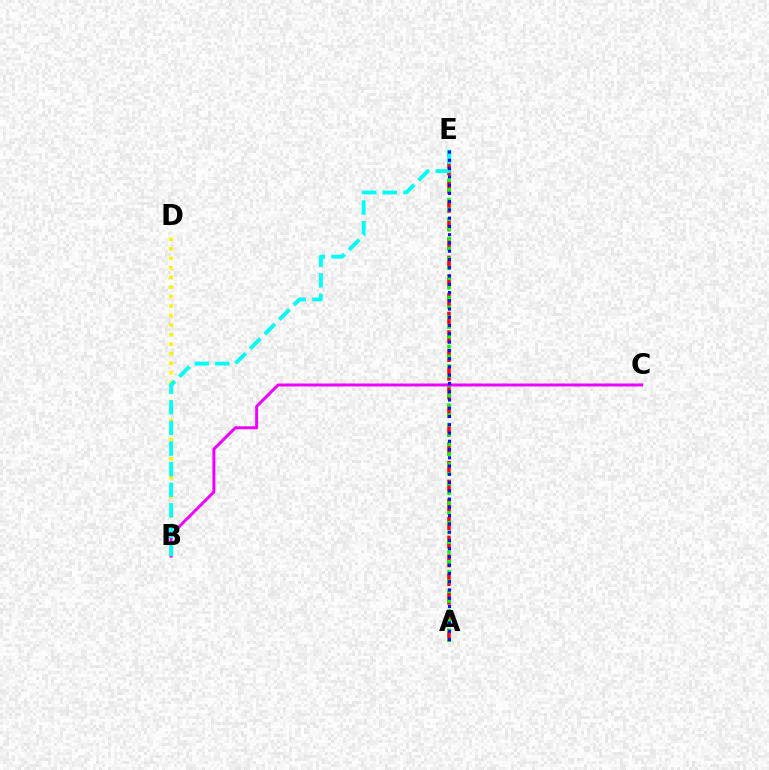{('A', 'E'): [{'color': '#ff0000', 'line_style': 'dashed', 'thickness': 2.54}, {'color': '#08ff00', 'line_style': 'dotted', 'thickness': 2.66}, {'color': '#0010ff', 'line_style': 'dotted', 'thickness': 2.25}], ('B', 'D'): [{'color': '#fcf500', 'line_style': 'dotted', 'thickness': 2.59}], ('B', 'C'): [{'color': '#ee00ff', 'line_style': 'solid', 'thickness': 2.14}], ('B', 'E'): [{'color': '#00fff6', 'line_style': 'dashed', 'thickness': 2.8}]}